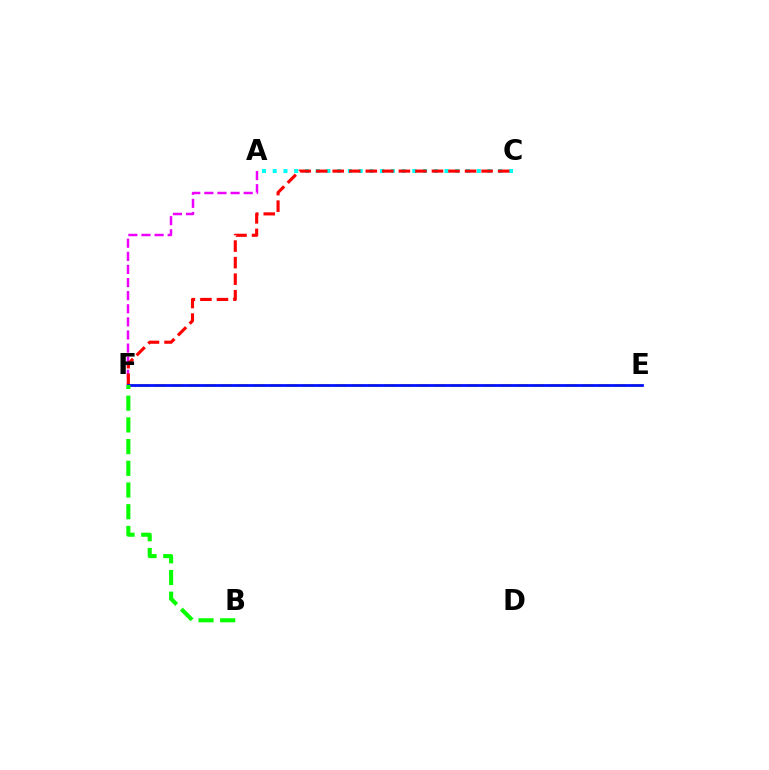{('A', 'C'): [{'color': '#00fff6', 'line_style': 'dotted', 'thickness': 2.92}], ('E', 'F'): [{'color': '#fcf500', 'line_style': 'dashed', 'thickness': 2.23}, {'color': '#0010ff', 'line_style': 'solid', 'thickness': 1.98}], ('A', 'F'): [{'color': '#ee00ff', 'line_style': 'dashed', 'thickness': 1.78}], ('C', 'F'): [{'color': '#ff0000', 'line_style': 'dashed', 'thickness': 2.25}], ('B', 'F'): [{'color': '#08ff00', 'line_style': 'dashed', 'thickness': 2.95}]}